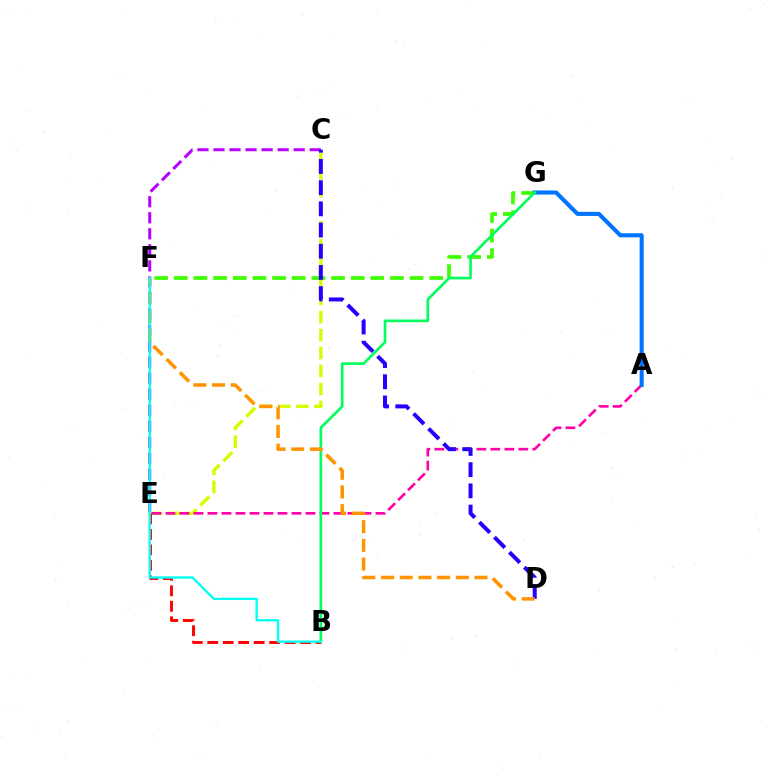{('F', 'G'): [{'color': '#3dff00', 'line_style': 'dashed', 'thickness': 2.67}], ('C', 'E'): [{'color': '#d1ff00', 'line_style': 'dashed', 'thickness': 2.44}, {'color': '#b900ff', 'line_style': 'dashed', 'thickness': 2.18}], ('A', 'E'): [{'color': '#ff00ac', 'line_style': 'dashed', 'thickness': 1.9}], ('A', 'G'): [{'color': '#0074ff', 'line_style': 'solid', 'thickness': 2.93}], ('B', 'E'): [{'color': '#ff0000', 'line_style': 'dashed', 'thickness': 2.1}], ('B', 'G'): [{'color': '#00ff5c', 'line_style': 'solid', 'thickness': 1.91}], ('C', 'D'): [{'color': '#2500ff', 'line_style': 'dashed', 'thickness': 2.88}], ('D', 'F'): [{'color': '#ff9400', 'line_style': 'dashed', 'thickness': 2.54}], ('B', 'F'): [{'color': '#00fff6', 'line_style': 'solid', 'thickness': 1.67}]}